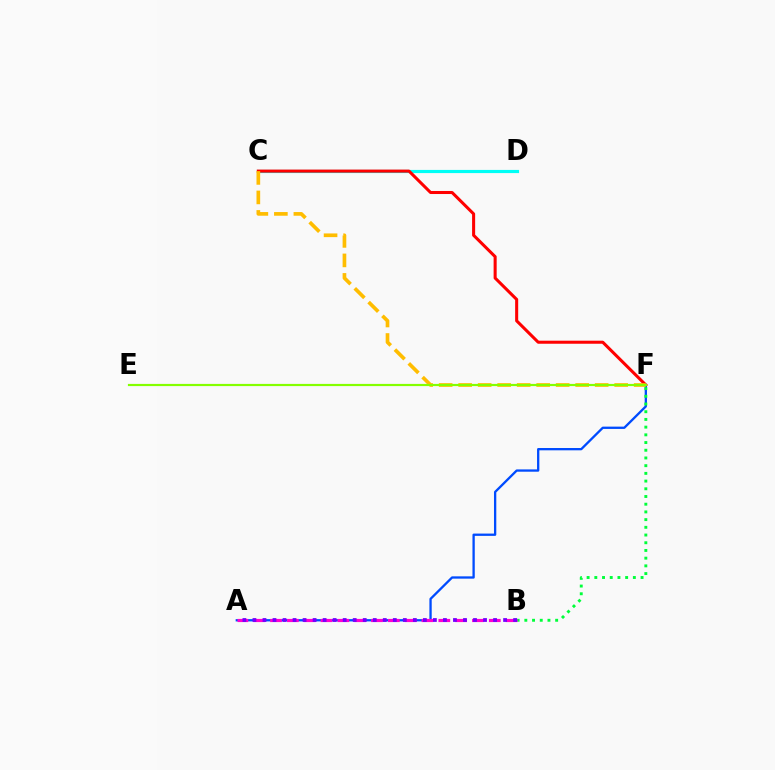{('C', 'D'): [{'color': '#00fff6', 'line_style': 'solid', 'thickness': 2.28}], ('C', 'F'): [{'color': '#ff0000', 'line_style': 'solid', 'thickness': 2.2}, {'color': '#ffbd00', 'line_style': 'dashed', 'thickness': 2.65}], ('A', 'F'): [{'color': '#004bff', 'line_style': 'solid', 'thickness': 1.66}], ('B', 'F'): [{'color': '#00ff39', 'line_style': 'dotted', 'thickness': 2.09}], ('E', 'F'): [{'color': '#84ff00', 'line_style': 'solid', 'thickness': 1.58}], ('A', 'B'): [{'color': '#ff00cf', 'line_style': 'dashed', 'thickness': 2.29}, {'color': '#7200ff', 'line_style': 'dotted', 'thickness': 2.72}]}